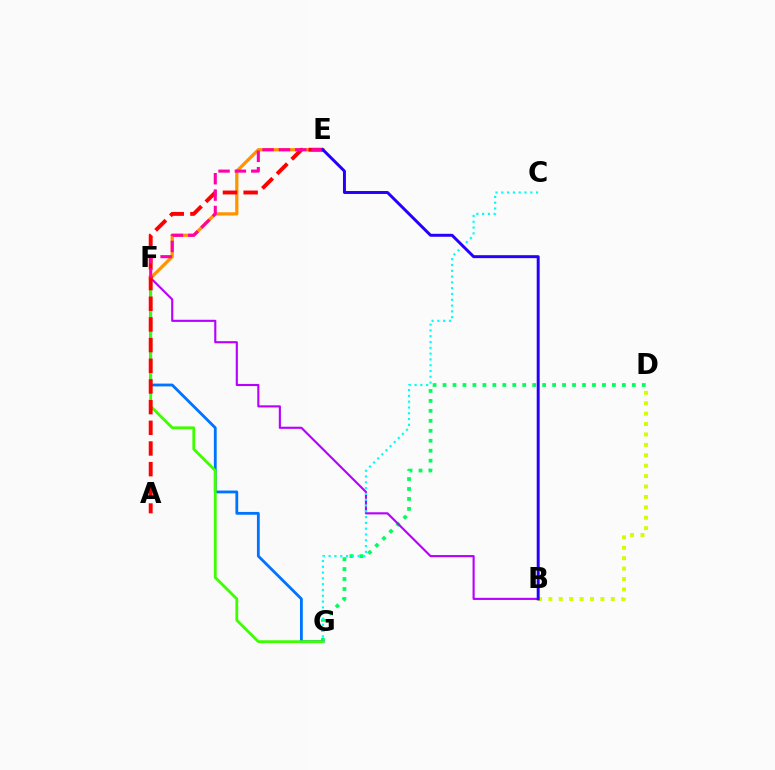{('D', 'G'): [{'color': '#00ff5c', 'line_style': 'dotted', 'thickness': 2.71}], ('B', 'F'): [{'color': '#b900ff', 'line_style': 'solid', 'thickness': 1.53}], ('F', 'G'): [{'color': '#0074ff', 'line_style': 'solid', 'thickness': 2.03}, {'color': '#3dff00', 'line_style': 'solid', 'thickness': 2.01}], ('E', 'F'): [{'color': '#ff9400', 'line_style': 'solid', 'thickness': 2.34}, {'color': '#ff00ac', 'line_style': 'dashed', 'thickness': 2.22}], ('C', 'G'): [{'color': '#00fff6', 'line_style': 'dotted', 'thickness': 1.58}], ('B', 'D'): [{'color': '#d1ff00', 'line_style': 'dotted', 'thickness': 2.83}], ('A', 'E'): [{'color': '#ff0000', 'line_style': 'dashed', 'thickness': 2.81}], ('B', 'E'): [{'color': '#2500ff', 'line_style': 'solid', 'thickness': 2.13}]}